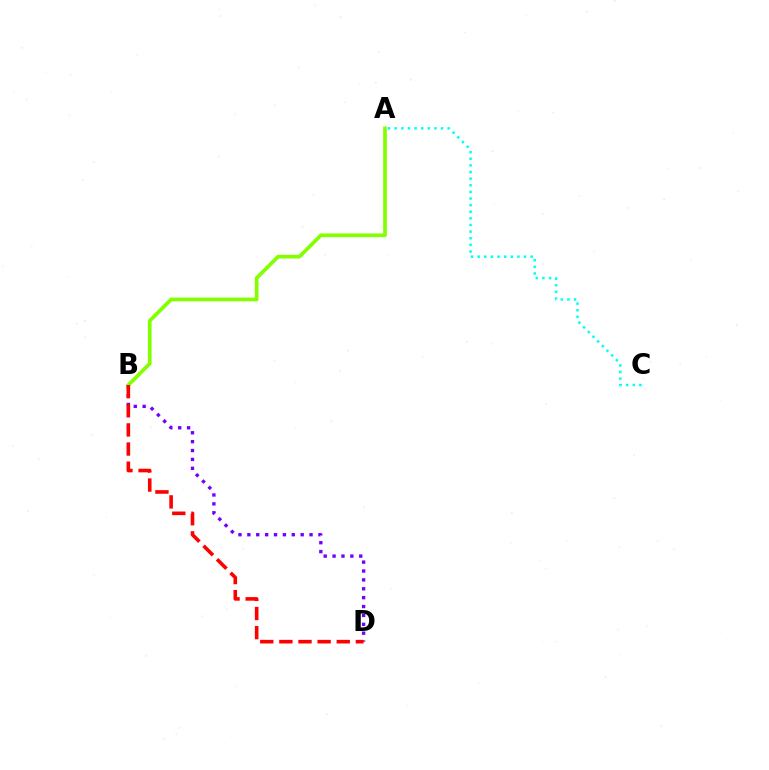{('A', 'C'): [{'color': '#00fff6', 'line_style': 'dotted', 'thickness': 1.8}], ('B', 'D'): [{'color': '#7200ff', 'line_style': 'dotted', 'thickness': 2.41}, {'color': '#ff0000', 'line_style': 'dashed', 'thickness': 2.6}], ('A', 'B'): [{'color': '#84ff00', 'line_style': 'solid', 'thickness': 2.68}]}